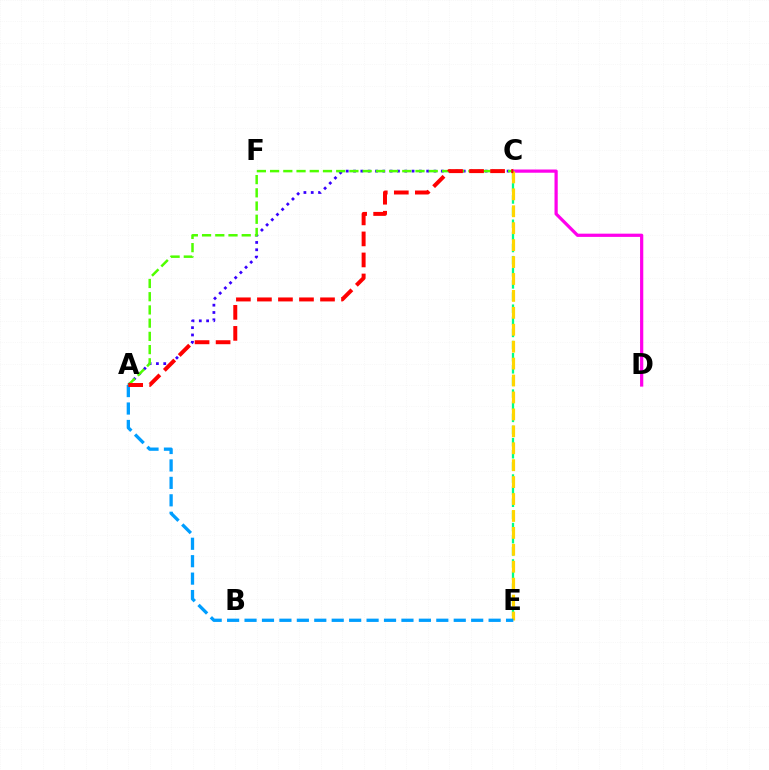{('C', 'D'): [{'color': '#ff00ed', 'line_style': 'solid', 'thickness': 2.32}], ('C', 'E'): [{'color': '#00ff86', 'line_style': 'dashed', 'thickness': 1.65}, {'color': '#ffd500', 'line_style': 'dashed', 'thickness': 2.3}], ('A', 'C'): [{'color': '#3700ff', 'line_style': 'dotted', 'thickness': 1.99}, {'color': '#4fff00', 'line_style': 'dashed', 'thickness': 1.8}, {'color': '#ff0000', 'line_style': 'dashed', 'thickness': 2.86}], ('A', 'E'): [{'color': '#009eff', 'line_style': 'dashed', 'thickness': 2.37}]}